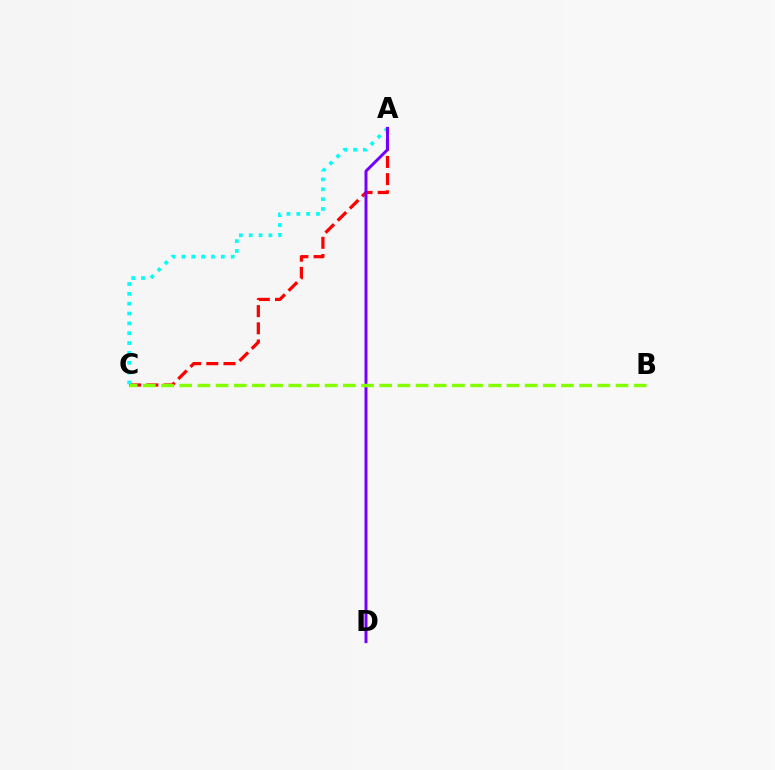{('A', 'C'): [{'color': '#ff0000', 'line_style': 'dashed', 'thickness': 2.34}, {'color': '#00fff6', 'line_style': 'dotted', 'thickness': 2.68}], ('A', 'D'): [{'color': '#7200ff', 'line_style': 'solid', 'thickness': 2.12}], ('B', 'C'): [{'color': '#84ff00', 'line_style': 'dashed', 'thickness': 2.47}]}